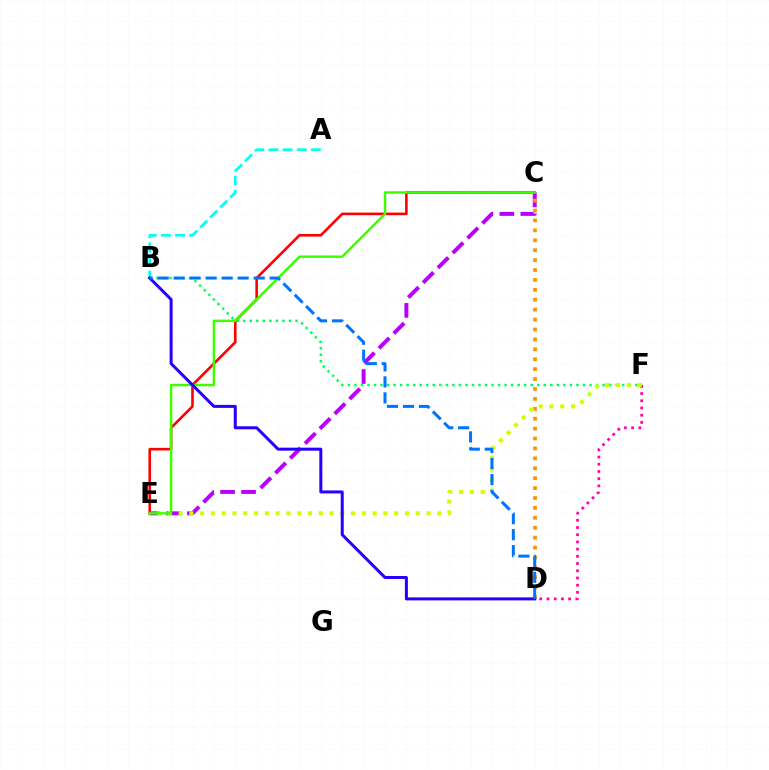{('C', 'E'): [{'color': '#b900ff', 'line_style': 'dashed', 'thickness': 2.85}, {'color': '#ff0000', 'line_style': 'solid', 'thickness': 1.88}, {'color': '#3dff00', 'line_style': 'solid', 'thickness': 1.77}], ('C', 'D'): [{'color': '#ff9400', 'line_style': 'dotted', 'thickness': 2.69}], ('B', 'F'): [{'color': '#00ff5c', 'line_style': 'dotted', 'thickness': 1.77}], ('D', 'F'): [{'color': '#ff00ac', 'line_style': 'dotted', 'thickness': 1.96}], ('A', 'B'): [{'color': '#00fff6', 'line_style': 'dashed', 'thickness': 1.92}], ('E', 'F'): [{'color': '#d1ff00', 'line_style': 'dotted', 'thickness': 2.93}], ('B', 'D'): [{'color': '#2500ff', 'line_style': 'solid', 'thickness': 2.17}, {'color': '#0074ff', 'line_style': 'dashed', 'thickness': 2.17}]}